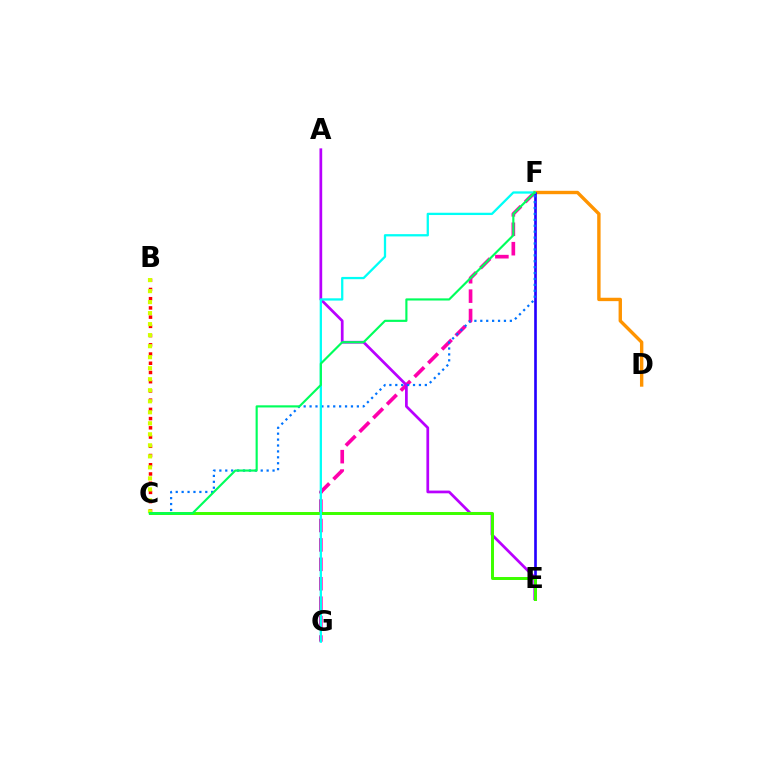{('F', 'G'): [{'color': '#ff00ac', 'line_style': 'dashed', 'thickness': 2.64}, {'color': '#00fff6', 'line_style': 'solid', 'thickness': 1.64}], ('B', 'C'): [{'color': '#ff0000', 'line_style': 'dotted', 'thickness': 2.51}, {'color': '#d1ff00', 'line_style': 'dotted', 'thickness': 2.99}], ('D', 'F'): [{'color': '#ff9400', 'line_style': 'solid', 'thickness': 2.44}], ('E', 'F'): [{'color': '#2500ff', 'line_style': 'solid', 'thickness': 1.91}], ('A', 'E'): [{'color': '#b900ff', 'line_style': 'solid', 'thickness': 1.96}], ('C', 'F'): [{'color': '#0074ff', 'line_style': 'dotted', 'thickness': 1.61}, {'color': '#00ff5c', 'line_style': 'solid', 'thickness': 1.55}], ('C', 'E'): [{'color': '#3dff00', 'line_style': 'solid', 'thickness': 2.14}]}